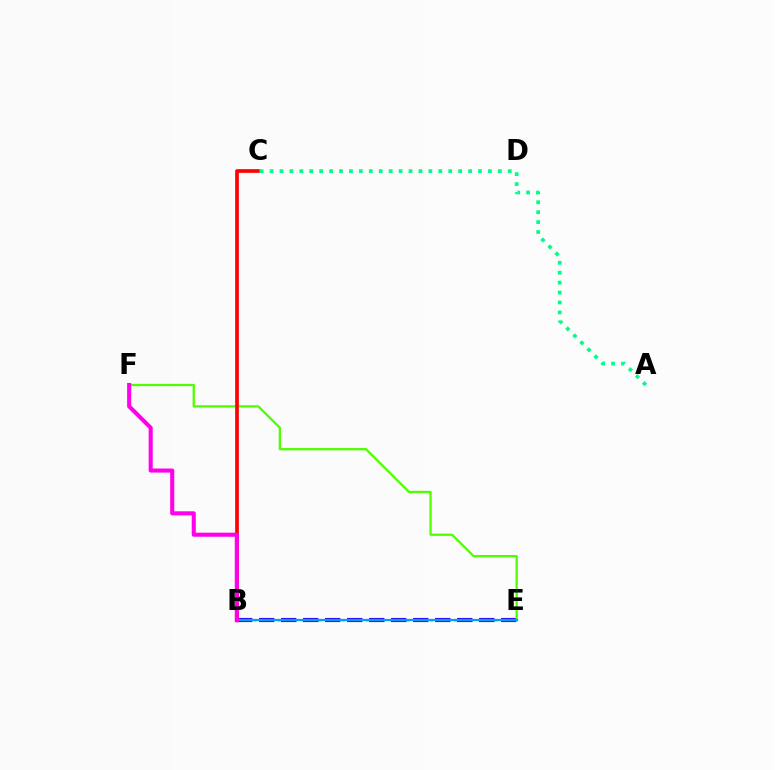{('B', 'E'): [{'color': '#ffd500', 'line_style': 'dotted', 'thickness': 2.18}, {'color': '#3700ff', 'line_style': 'dashed', 'thickness': 2.99}, {'color': '#009eff', 'line_style': 'solid', 'thickness': 1.6}], ('E', 'F'): [{'color': '#4fff00', 'line_style': 'solid', 'thickness': 1.64}], ('B', 'C'): [{'color': '#ff0000', 'line_style': 'solid', 'thickness': 2.66}], ('B', 'F'): [{'color': '#ff00ed', 'line_style': 'solid', 'thickness': 2.94}], ('A', 'C'): [{'color': '#00ff86', 'line_style': 'dotted', 'thickness': 2.7}]}